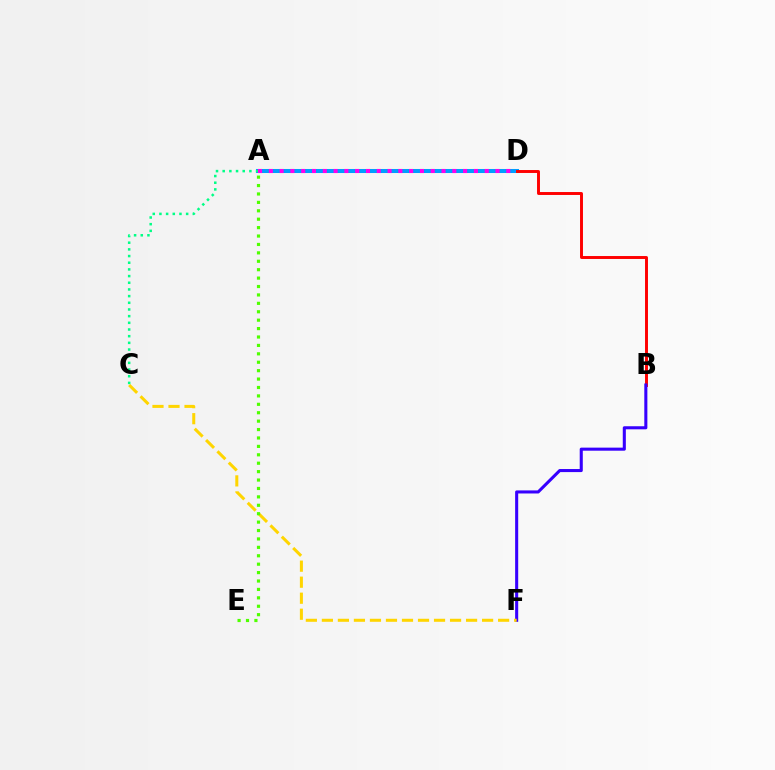{('A', 'D'): [{'color': '#009eff', 'line_style': 'solid', 'thickness': 2.91}, {'color': '#ff00ed', 'line_style': 'dotted', 'thickness': 2.93}], ('B', 'D'): [{'color': '#ff0000', 'line_style': 'solid', 'thickness': 2.12}], ('B', 'F'): [{'color': '#3700ff', 'line_style': 'solid', 'thickness': 2.21}], ('C', 'F'): [{'color': '#ffd500', 'line_style': 'dashed', 'thickness': 2.18}], ('A', 'C'): [{'color': '#00ff86', 'line_style': 'dotted', 'thickness': 1.81}], ('A', 'E'): [{'color': '#4fff00', 'line_style': 'dotted', 'thickness': 2.29}]}